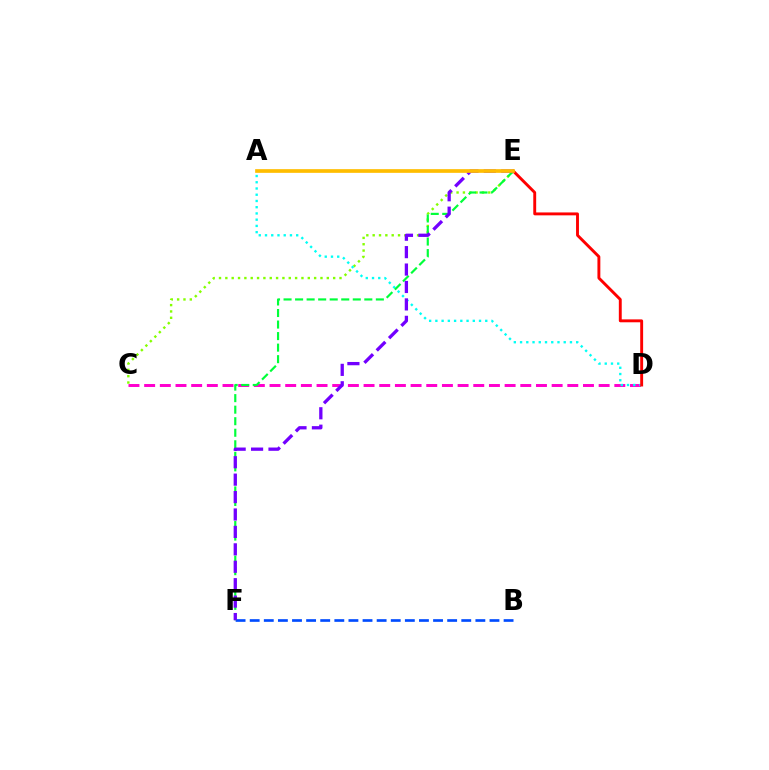{('C', 'D'): [{'color': '#ff00cf', 'line_style': 'dashed', 'thickness': 2.13}], ('C', 'E'): [{'color': '#84ff00', 'line_style': 'dotted', 'thickness': 1.72}], ('A', 'D'): [{'color': '#00fff6', 'line_style': 'dotted', 'thickness': 1.69}], ('B', 'F'): [{'color': '#004bff', 'line_style': 'dashed', 'thickness': 1.92}], ('E', 'F'): [{'color': '#00ff39', 'line_style': 'dashed', 'thickness': 1.57}, {'color': '#7200ff', 'line_style': 'dashed', 'thickness': 2.37}], ('D', 'E'): [{'color': '#ff0000', 'line_style': 'solid', 'thickness': 2.09}], ('A', 'E'): [{'color': '#ffbd00', 'line_style': 'solid', 'thickness': 2.65}]}